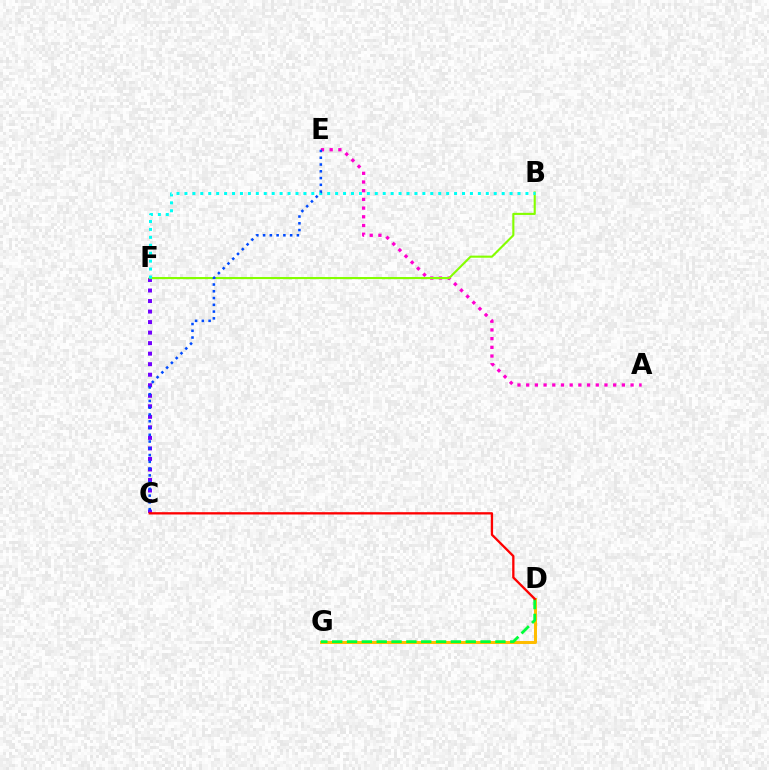{('D', 'G'): [{'color': '#ffbd00', 'line_style': 'solid', 'thickness': 2.17}, {'color': '#00ff39', 'line_style': 'dashed', 'thickness': 2.02}], ('C', 'F'): [{'color': '#7200ff', 'line_style': 'dotted', 'thickness': 2.86}], ('A', 'E'): [{'color': '#ff00cf', 'line_style': 'dotted', 'thickness': 2.36}], ('B', 'F'): [{'color': '#84ff00', 'line_style': 'solid', 'thickness': 1.53}, {'color': '#00fff6', 'line_style': 'dotted', 'thickness': 2.15}], ('C', 'D'): [{'color': '#ff0000', 'line_style': 'solid', 'thickness': 1.66}], ('C', 'E'): [{'color': '#004bff', 'line_style': 'dotted', 'thickness': 1.84}]}